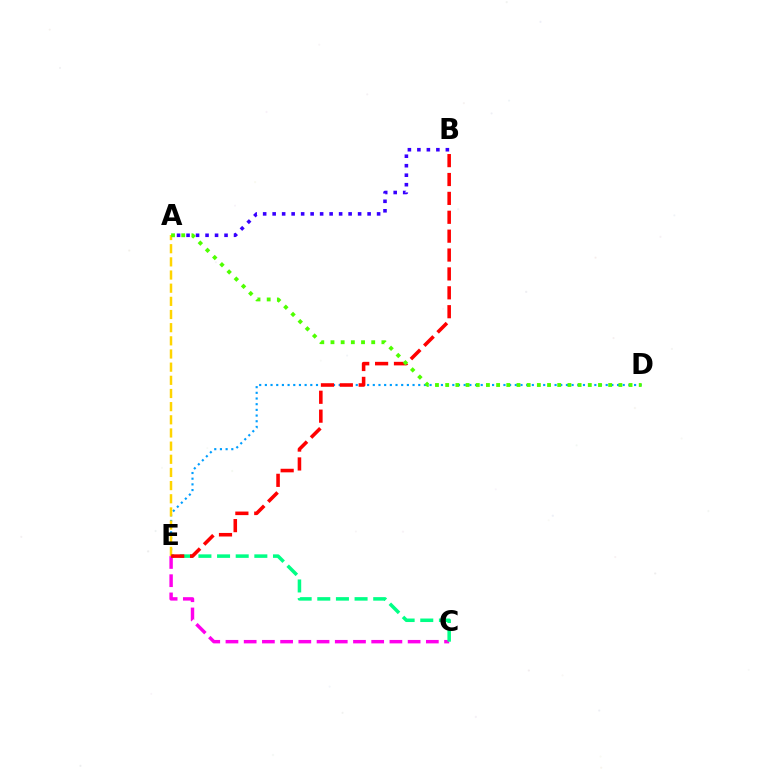{('C', 'E'): [{'color': '#ff00ed', 'line_style': 'dashed', 'thickness': 2.47}, {'color': '#00ff86', 'line_style': 'dashed', 'thickness': 2.53}], ('A', 'B'): [{'color': '#3700ff', 'line_style': 'dotted', 'thickness': 2.58}], ('D', 'E'): [{'color': '#009eff', 'line_style': 'dotted', 'thickness': 1.54}], ('A', 'E'): [{'color': '#ffd500', 'line_style': 'dashed', 'thickness': 1.79}], ('B', 'E'): [{'color': '#ff0000', 'line_style': 'dashed', 'thickness': 2.57}], ('A', 'D'): [{'color': '#4fff00', 'line_style': 'dotted', 'thickness': 2.77}]}